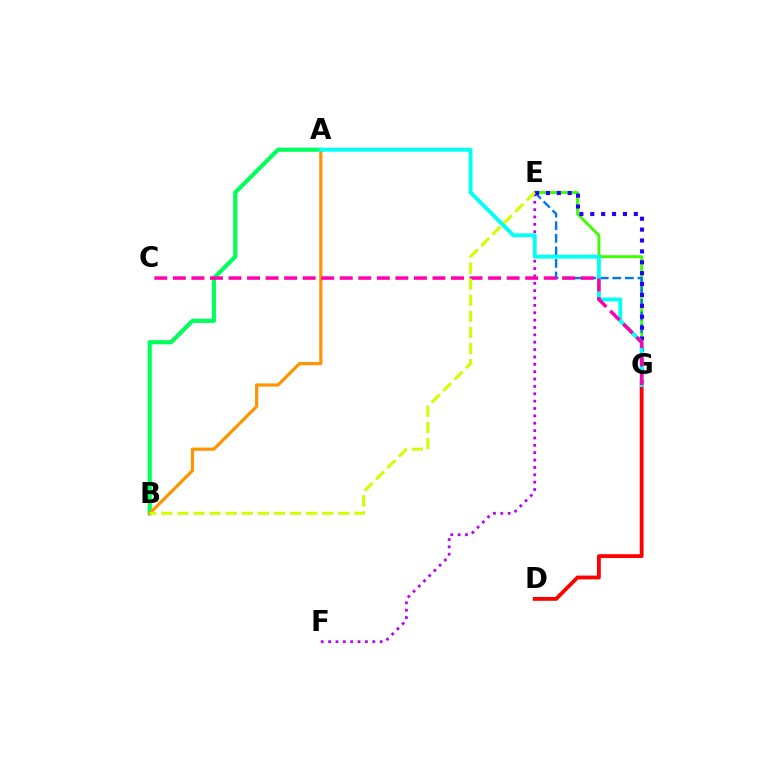{('E', 'G'): [{'color': '#3dff00', 'line_style': 'solid', 'thickness': 2.08}, {'color': '#0074ff', 'line_style': 'dashed', 'thickness': 1.71}, {'color': '#2500ff', 'line_style': 'dotted', 'thickness': 2.96}], ('E', 'F'): [{'color': '#b900ff', 'line_style': 'dotted', 'thickness': 2.0}], ('A', 'B'): [{'color': '#00ff5c', 'line_style': 'solid', 'thickness': 2.99}, {'color': '#ff9400', 'line_style': 'solid', 'thickness': 2.29}], ('D', 'G'): [{'color': '#ff0000', 'line_style': 'solid', 'thickness': 2.75}], ('A', 'G'): [{'color': '#00fff6', 'line_style': 'solid', 'thickness': 2.8}], ('C', 'G'): [{'color': '#ff00ac', 'line_style': 'dashed', 'thickness': 2.52}], ('B', 'E'): [{'color': '#d1ff00', 'line_style': 'dashed', 'thickness': 2.19}]}